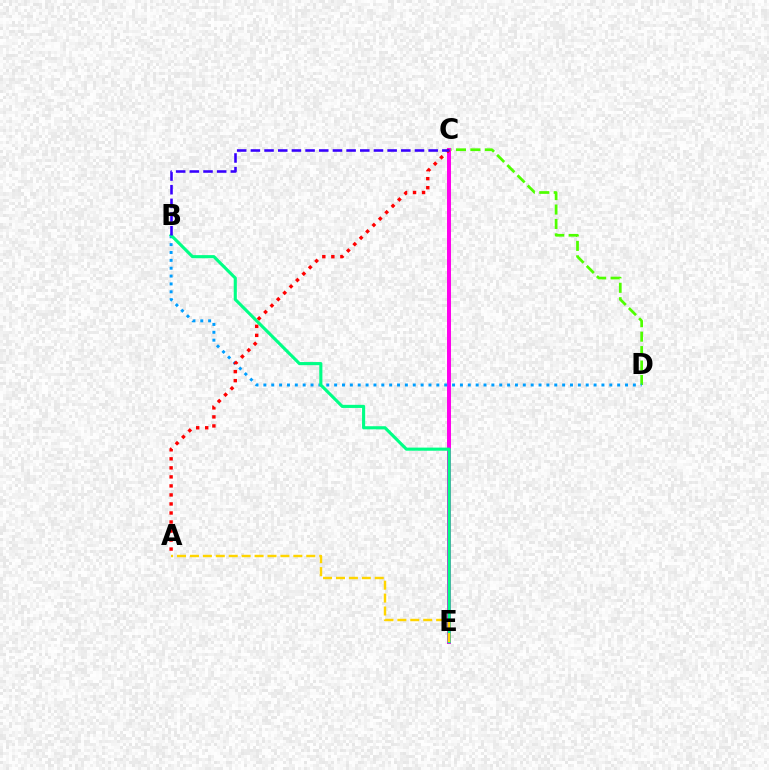{('C', 'D'): [{'color': '#4fff00', 'line_style': 'dashed', 'thickness': 1.96}], ('C', 'E'): [{'color': '#ff00ed', 'line_style': 'solid', 'thickness': 2.85}], ('B', 'D'): [{'color': '#009eff', 'line_style': 'dotted', 'thickness': 2.14}], ('B', 'E'): [{'color': '#00ff86', 'line_style': 'solid', 'thickness': 2.24}], ('A', 'C'): [{'color': '#ff0000', 'line_style': 'dotted', 'thickness': 2.45}], ('B', 'C'): [{'color': '#3700ff', 'line_style': 'dashed', 'thickness': 1.86}], ('A', 'E'): [{'color': '#ffd500', 'line_style': 'dashed', 'thickness': 1.76}]}